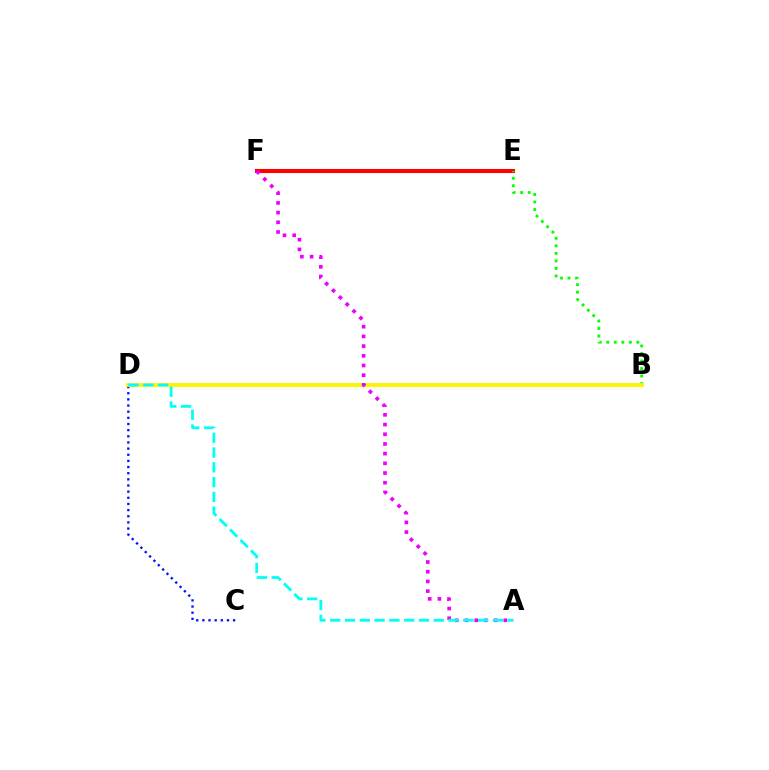{('E', 'F'): [{'color': '#ff0000', 'line_style': 'solid', 'thickness': 2.93}], ('C', 'D'): [{'color': '#0010ff', 'line_style': 'dotted', 'thickness': 1.67}], ('B', 'E'): [{'color': '#08ff00', 'line_style': 'dotted', 'thickness': 2.05}], ('B', 'D'): [{'color': '#fcf500', 'line_style': 'solid', 'thickness': 2.76}], ('A', 'F'): [{'color': '#ee00ff', 'line_style': 'dotted', 'thickness': 2.64}], ('A', 'D'): [{'color': '#00fff6', 'line_style': 'dashed', 'thickness': 2.01}]}